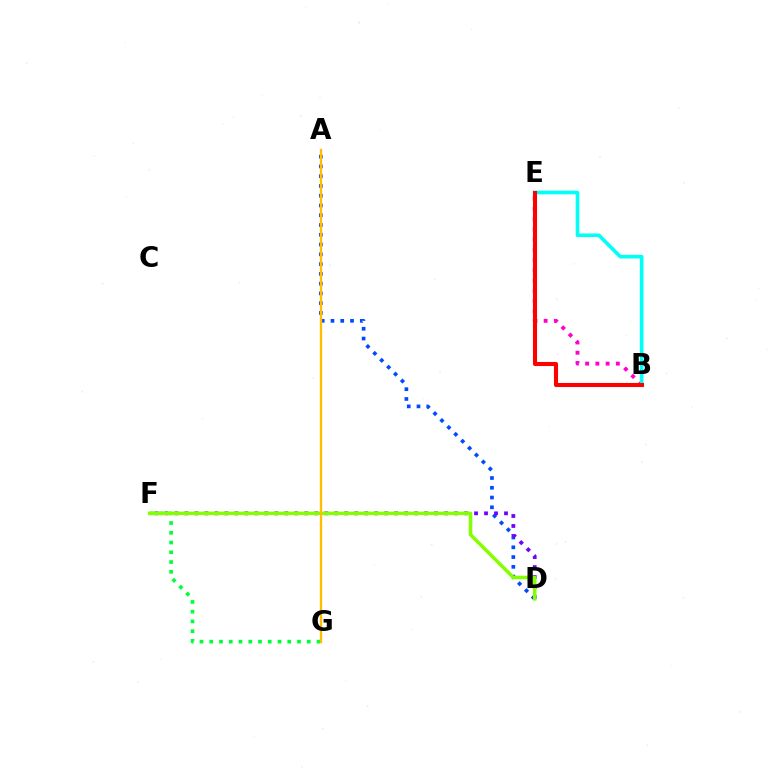{('A', 'D'): [{'color': '#004bff', 'line_style': 'dotted', 'thickness': 2.65}], ('D', 'F'): [{'color': '#7200ff', 'line_style': 'dotted', 'thickness': 2.71}, {'color': '#84ff00', 'line_style': 'solid', 'thickness': 2.53}], ('F', 'G'): [{'color': '#00ff39', 'line_style': 'dotted', 'thickness': 2.65}], ('B', 'E'): [{'color': '#ff00cf', 'line_style': 'dotted', 'thickness': 2.78}, {'color': '#00fff6', 'line_style': 'solid', 'thickness': 2.62}, {'color': '#ff0000', 'line_style': 'solid', 'thickness': 2.94}], ('A', 'G'): [{'color': '#ffbd00', 'line_style': 'solid', 'thickness': 1.69}]}